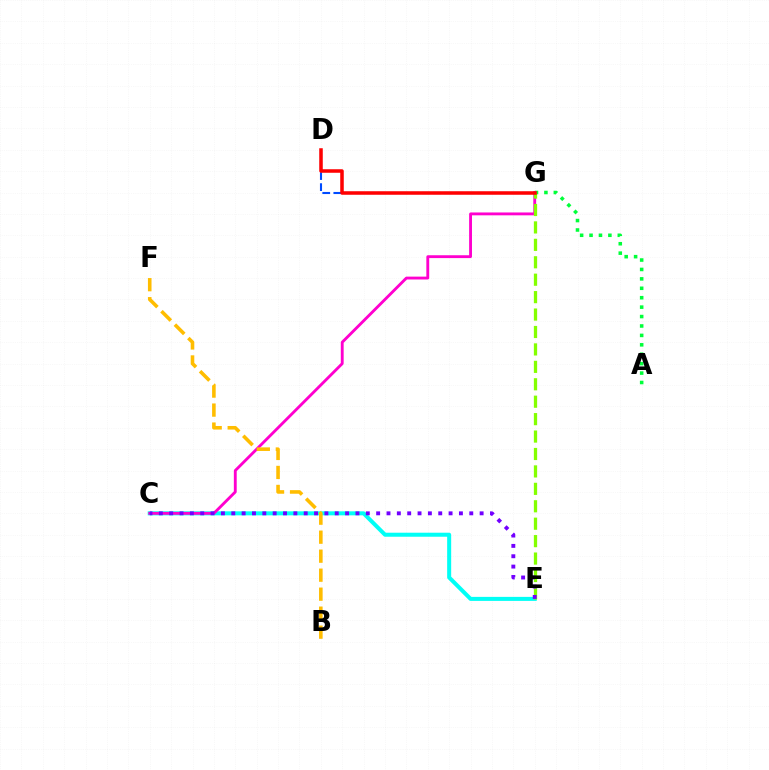{('A', 'G'): [{'color': '#00ff39', 'line_style': 'dotted', 'thickness': 2.56}], ('C', 'E'): [{'color': '#00fff6', 'line_style': 'solid', 'thickness': 2.89}, {'color': '#7200ff', 'line_style': 'dotted', 'thickness': 2.81}], ('C', 'G'): [{'color': '#ff00cf', 'line_style': 'solid', 'thickness': 2.06}], ('D', 'G'): [{'color': '#004bff', 'line_style': 'dashed', 'thickness': 1.51}, {'color': '#ff0000', 'line_style': 'solid', 'thickness': 2.54}], ('E', 'G'): [{'color': '#84ff00', 'line_style': 'dashed', 'thickness': 2.37}], ('B', 'F'): [{'color': '#ffbd00', 'line_style': 'dashed', 'thickness': 2.58}]}